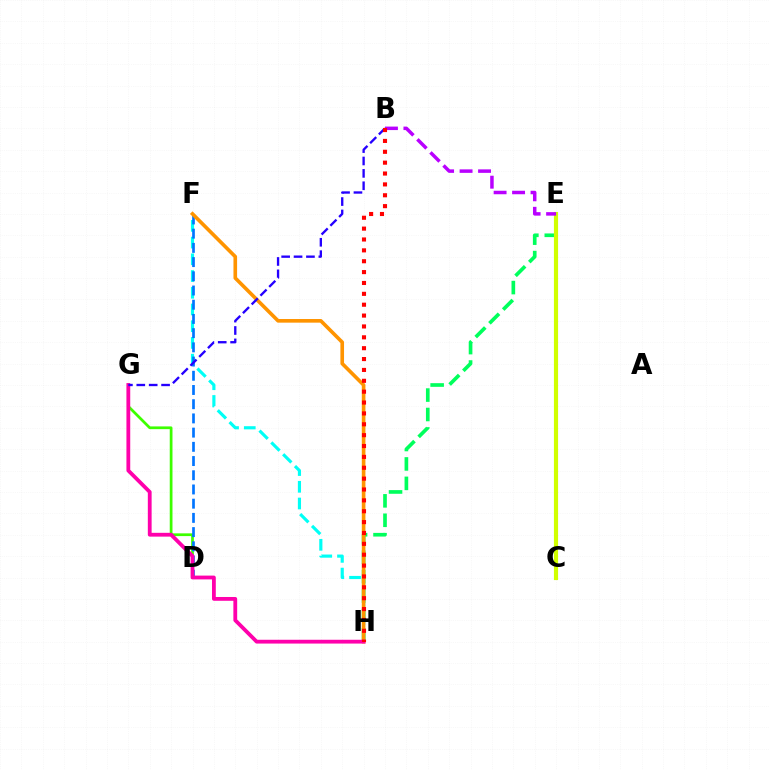{('E', 'H'): [{'color': '#00ff5c', 'line_style': 'dashed', 'thickness': 2.64}], ('F', 'H'): [{'color': '#00fff6', 'line_style': 'dashed', 'thickness': 2.27}, {'color': '#ff9400', 'line_style': 'solid', 'thickness': 2.62}], ('D', 'G'): [{'color': '#3dff00', 'line_style': 'solid', 'thickness': 1.97}], ('D', 'F'): [{'color': '#0074ff', 'line_style': 'dashed', 'thickness': 1.93}], ('G', 'H'): [{'color': '#ff00ac', 'line_style': 'solid', 'thickness': 2.74}], ('C', 'E'): [{'color': '#d1ff00', 'line_style': 'solid', 'thickness': 2.99}], ('B', 'G'): [{'color': '#2500ff', 'line_style': 'dashed', 'thickness': 1.68}], ('B', 'E'): [{'color': '#b900ff', 'line_style': 'dashed', 'thickness': 2.51}], ('B', 'H'): [{'color': '#ff0000', 'line_style': 'dotted', 'thickness': 2.95}]}